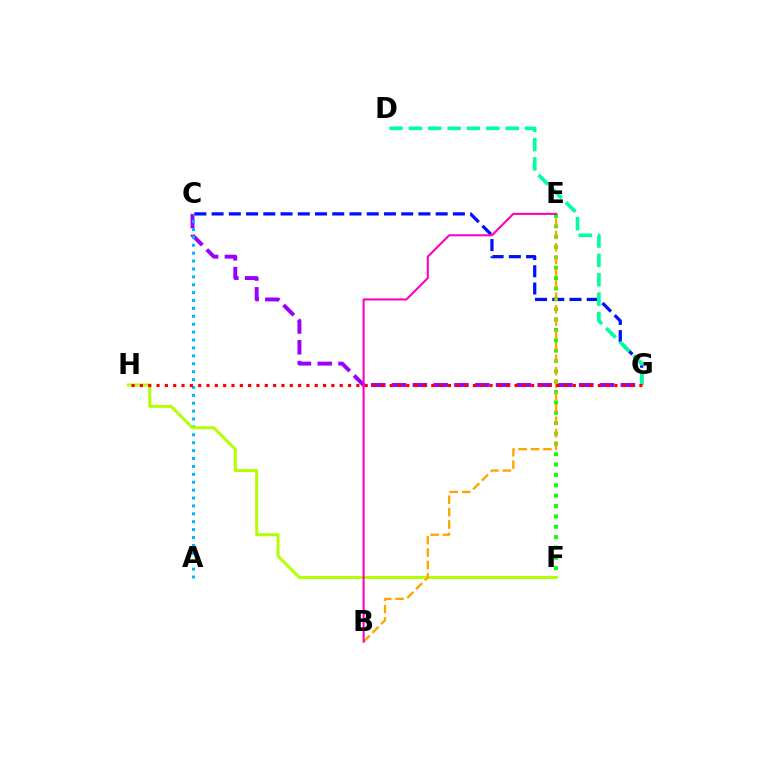{('C', 'G'): [{'color': '#9b00ff', 'line_style': 'dashed', 'thickness': 2.83}, {'color': '#0010ff', 'line_style': 'dashed', 'thickness': 2.34}], ('D', 'G'): [{'color': '#00ff9d', 'line_style': 'dashed', 'thickness': 2.63}], ('E', 'F'): [{'color': '#08ff00', 'line_style': 'dotted', 'thickness': 2.81}], ('A', 'C'): [{'color': '#00b5ff', 'line_style': 'dotted', 'thickness': 2.15}], ('F', 'H'): [{'color': '#b3ff00', 'line_style': 'solid', 'thickness': 2.14}], ('B', 'E'): [{'color': '#ffa500', 'line_style': 'dashed', 'thickness': 1.68}, {'color': '#ff00bd', 'line_style': 'solid', 'thickness': 1.5}], ('G', 'H'): [{'color': '#ff0000', 'line_style': 'dotted', 'thickness': 2.26}]}